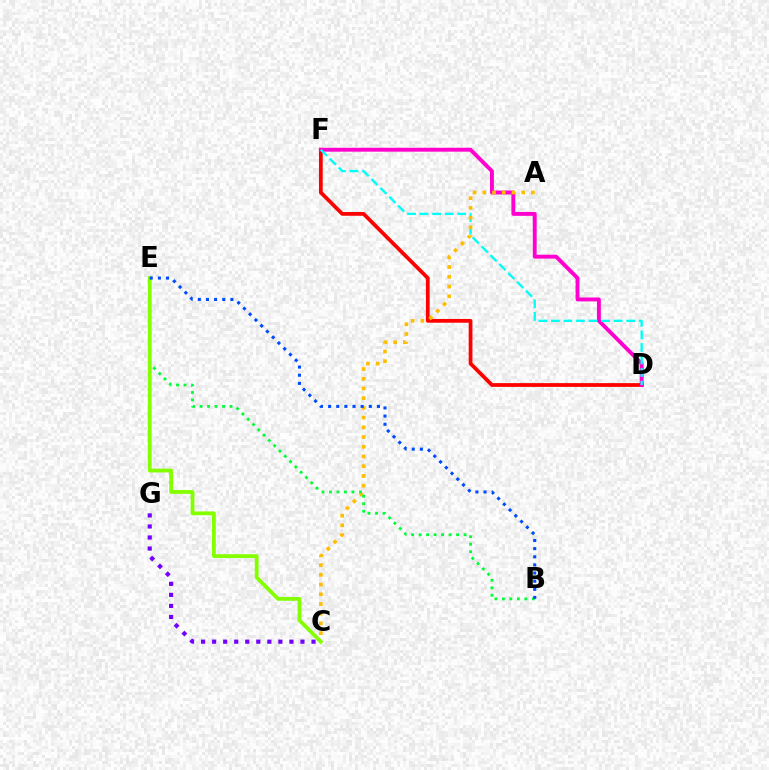{('D', 'F'): [{'color': '#ff0000', 'line_style': 'solid', 'thickness': 2.71}, {'color': '#ff00cf', 'line_style': 'solid', 'thickness': 2.8}, {'color': '#00fff6', 'line_style': 'dashed', 'thickness': 1.7}], ('A', 'C'): [{'color': '#ffbd00', 'line_style': 'dotted', 'thickness': 2.64}], ('B', 'E'): [{'color': '#00ff39', 'line_style': 'dotted', 'thickness': 2.04}, {'color': '#004bff', 'line_style': 'dotted', 'thickness': 2.21}], ('C', 'E'): [{'color': '#84ff00', 'line_style': 'solid', 'thickness': 2.74}], ('C', 'G'): [{'color': '#7200ff', 'line_style': 'dotted', 'thickness': 3.0}]}